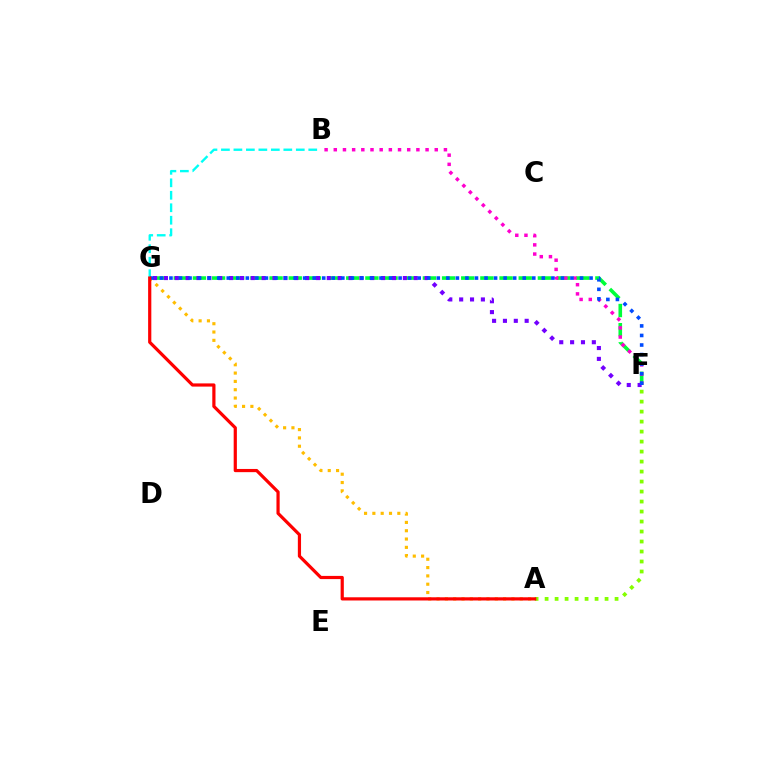{('F', 'G'): [{'color': '#00ff39', 'line_style': 'dashed', 'thickness': 2.6}, {'color': '#7200ff', 'line_style': 'dotted', 'thickness': 2.95}, {'color': '#004bff', 'line_style': 'dotted', 'thickness': 2.59}], ('B', 'F'): [{'color': '#ff00cf', 'line_style': 'dotted', 'thickness': 2.49}], ('B', 'G'): [{'color': '#00fff6', 'line_style': 'dashed', 'thickness': 1.69}], ('A', 'F'): [{'color': '#84ff00', 'line_style': 'dotted', 'thickness': 2.72}], ('A', 'G'): [{'color': '#ffbd00', 'line_style': 'dotted', 'thickness': 2.26}, {'color': '#ff0000', 'line_style': 'solid', 'thickness': 2.3}]}